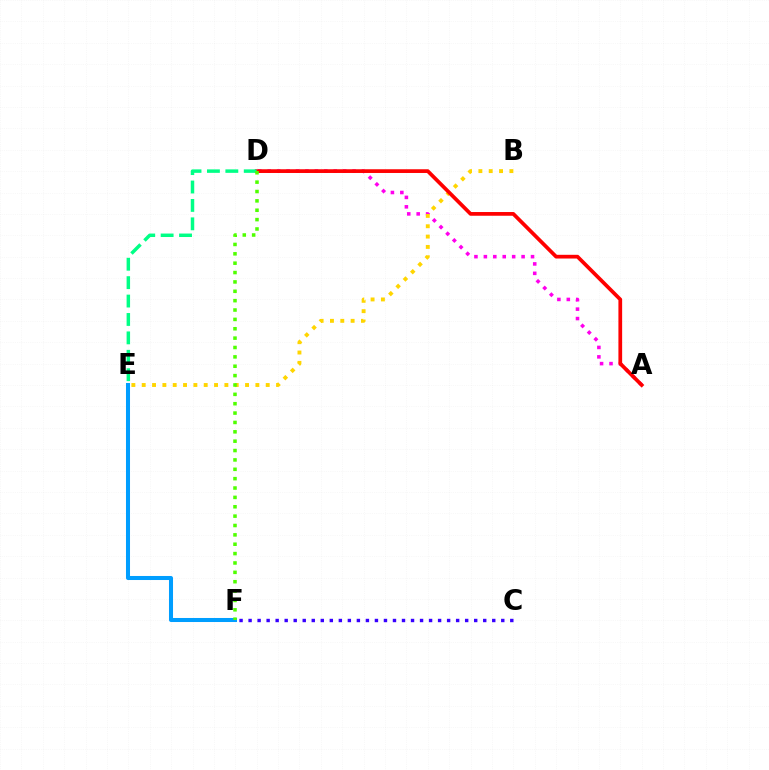{('C', 'F'): [{'color': '#3700ff', 'line_style': 'dotted', 'thickness': 2.45}], ('E', 'F'): [{'color': '#009eff', 'line_style': 'solid', 'thickness': 2.91}], ('A', 'D'): [{'color': '#ff00ed', 'line_style': 'dotted', 'thickness': 2.56}, {'color': '#ff0000', 'line_style': 'solid', 'thickness': 2.68}], ('B', 'E'): [{'color': '#ffd500', 'line_style': 'dotted', 'thickness': 2.81}], ('D', 'E'): [{'color': '#00ff86', 'line_style': 'dashed', 'thickness': 2.5}], ('D', 'F'): [{'color': '#4fff00', 'line_style': 'dotted', 'thickness': 2.55}]}